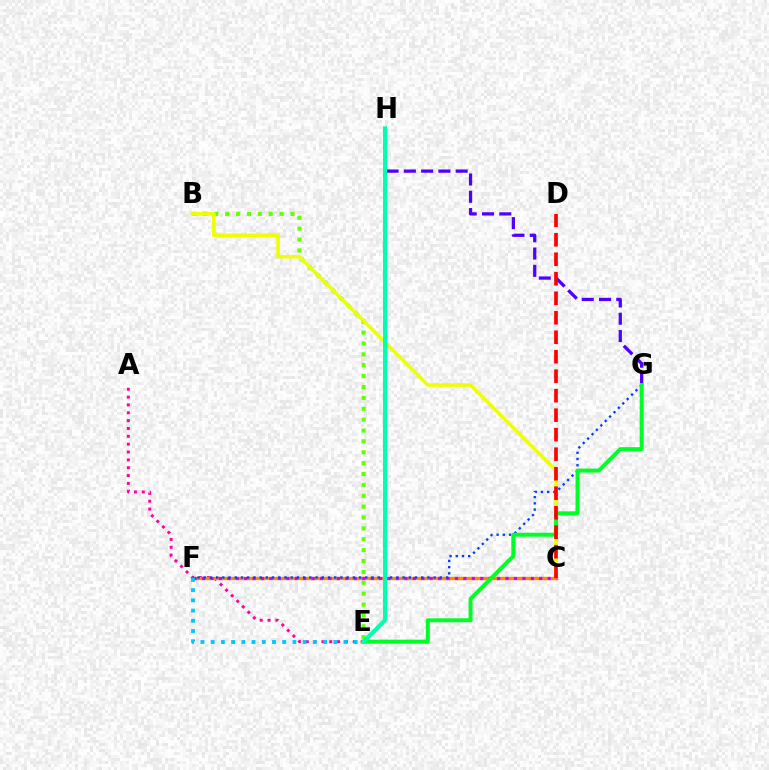{('A', 'E'): [{'color': '#ff00a0', 'line_style': 'dotted', 'thickness': 2.13}], ('B', 'E'): [{'color': '#66ff00', 'line_style': 'dotted', 'thickness': 2.96}], ('B', 'C'): [{'color': '#eeff00', 'line_style': 'solid', 'thickness': 2.59}], ('C', 'F'): [{'color': '#ff8800', 'line_style': 'solid', 'thickness': 2.4}, {'color': '#d600ff', 'line_style': 'dotted', 'thickness': 2.29}], ('G', 'H'): [{'color': '#4f00ff', 'line_style': 'dashed', 'thickness': 2.35}], ('F', 'G'): [{'color': '#003fff', 'line_style': 'dotted', 'thickness': 1.69}], ('E', 'G'): [{'color': '#00ff27', 'line_style': 'solid', 'thickness': 2.87}], ('C', 'D'): [{'color': '#ff0000', 'line_style': 'dashed', 'thickness': 2.65}], ('E', 'H'): [{'color': '#00ffaf', 'line_style': 'solid', 'thickness': 2.92}], ('E', 'F'): [{'color': '#00c7ff', 'line_style': 'dotted', 'thickness': 2.78}]}